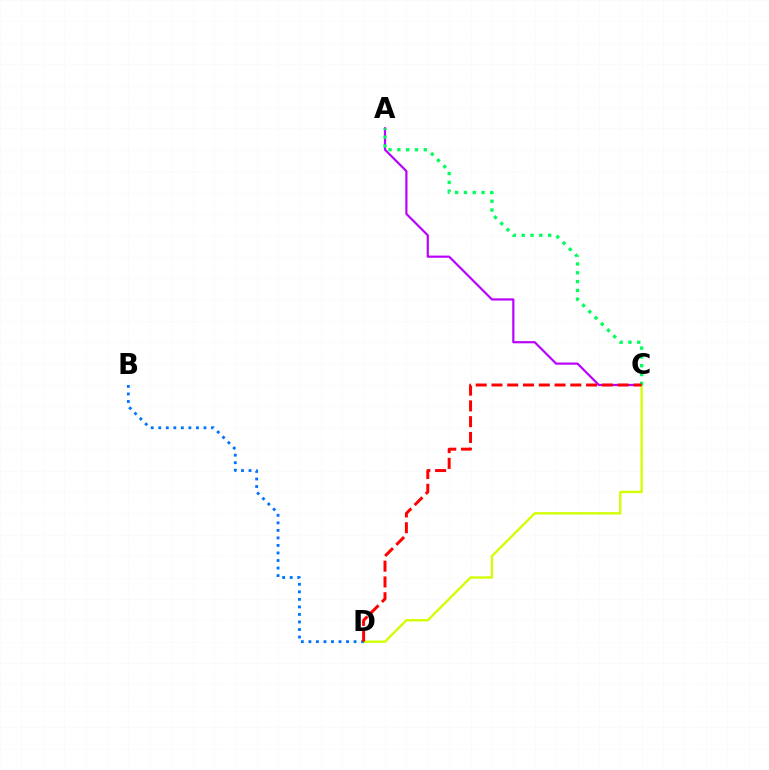{('A', 'C'): [{'color': '#b900ff', 'line_style': 'solid', 'thickness': 1.57}, {'color': '#00ff5c', 'line_style': 'dotted', 'thickness': 2.39}], ('C', 'D'): [{'color': '#d1ff00', 'line_style': 'solid', 'thickness': 1.69}, {'color': '#ff0000', 'line_style': 'dashed', 'thickness': 2.14}], ('B', 'D'): [{'color': '#0074ff', 'line_style': 'dotted', 'thickness': 2.05}]}